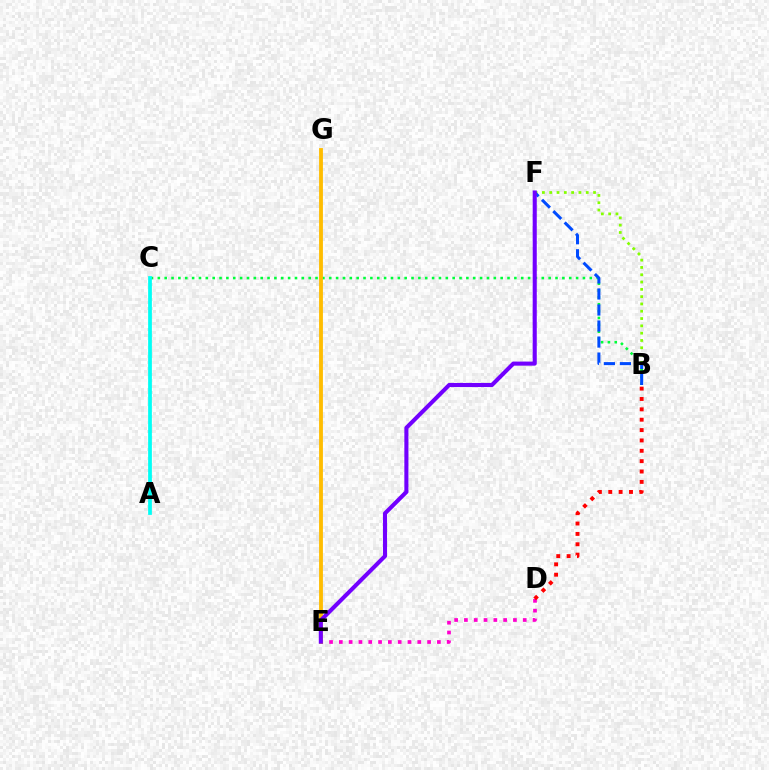{('D', 'E'): [{'color': '#ff00cf', 'line_style': 'dotted', 'thickness': 2.66}], ('B', 'F'): [{'color': '#84ff00', 'line_style': 'dotted', 'thickness': 1.98}, {'color': '#004bff', 'line_style': 'dashed', 'thickness': 2.18}], ('B', 'C'): [{'color': '#00ff39', 'line_style': 'dotted', 'thickness': 1.86}], ('E', 'G'): [{'color': '#ffbd00', 'line_style': 'solid', 'thickness': 2.76}], ('A', 'C'): [{'color': '#00fff6', 'line_style': 'solid', 'thickness': 2.69}], ('B', 'D'): [{'color': '#ff0000', 'line_style': 'dotted', 'thickness': 2.82}], ('E', 'F'): [{'color': '#7200ff', 'line_style': 'solid', 'thickness': 2.94}]}